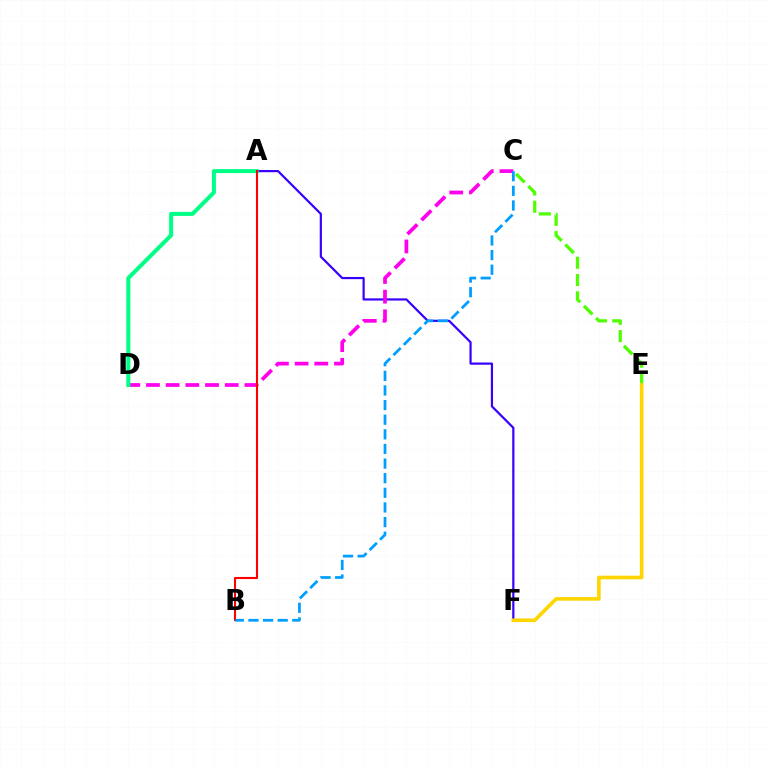{('A', 'F'): [{'color': '#3700ff', 'line_style': 'solid', 'thickness': 1.59}], ('C', 'E'): [{'color': '#4fff00', 'line_style': 'dashed', 'thickness': 2.34}], ('E', 'F'): [{'color': '#ffd500', 'line_style': 'solid', 'thickness': 2.6}], ('C', 'D'): [{'color': '#ff00ed', 'line_style': 'dashed', 'thickness': 2.67}], ('A', 'D'): [{'color': '#00ff86', 'line_style': 'solid', 'thickness': 2.9}], ('A', 'B'): [{'color': '#ff0000', 'line_style': 'solid', 'thickness': 1.51}], ('B', 'C'): [{'color': '#009eff', 'line_style': 'dashed', 'thickness': 1.99}]}